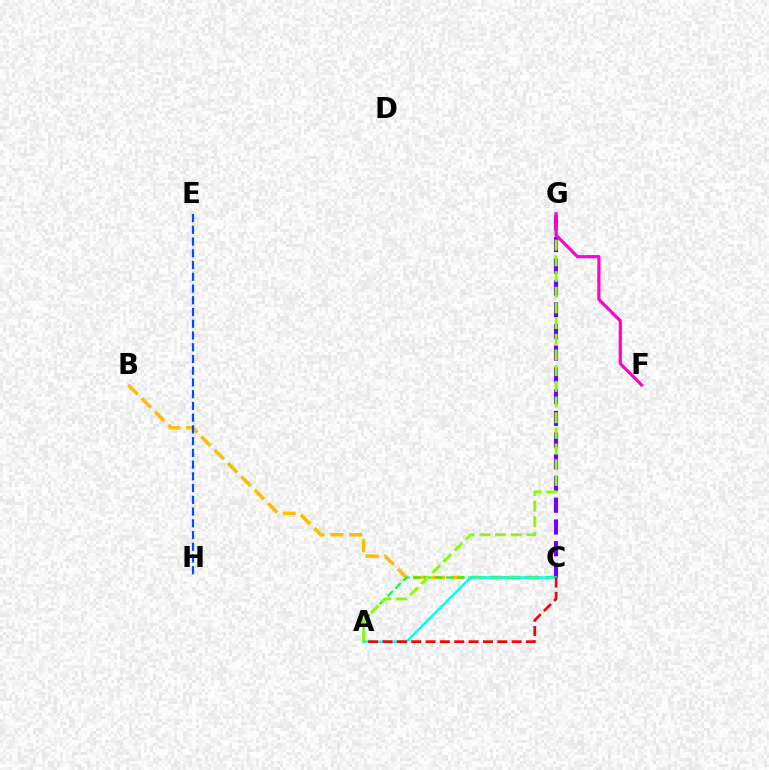{('B', 'C'): [{'color': '#ffbd00', 'line_style': 'dashed', 'thickness': 2.56}], ('A', 'C'): [{'color': '#00ff39', 'line_style': 'dashed', 'thickness': 1.5}, {'color': '#00fff6', 'line_style': 'solid', 'thickness': 1.67}, {'color': '#ff0000', 'line_style': 'dashed', 'thickness': 1.95}], ('C', 'G'): [{'color': '#7200ff', 'line_style': 'dashed', 'thickness': 2.95}], ('A', 'G'): [{'color': '#84ff00', 'line_style': 'dashed', 'thickness': 2.13}], ('E', 'H'): [{'color': '#004bff', 'line_style': 'dashed', 'thickness': 1.59}], ('F', 'G'): [{'color': '#ff00cf', 'line_style': 'solid', 'thickness': 2.3}]}